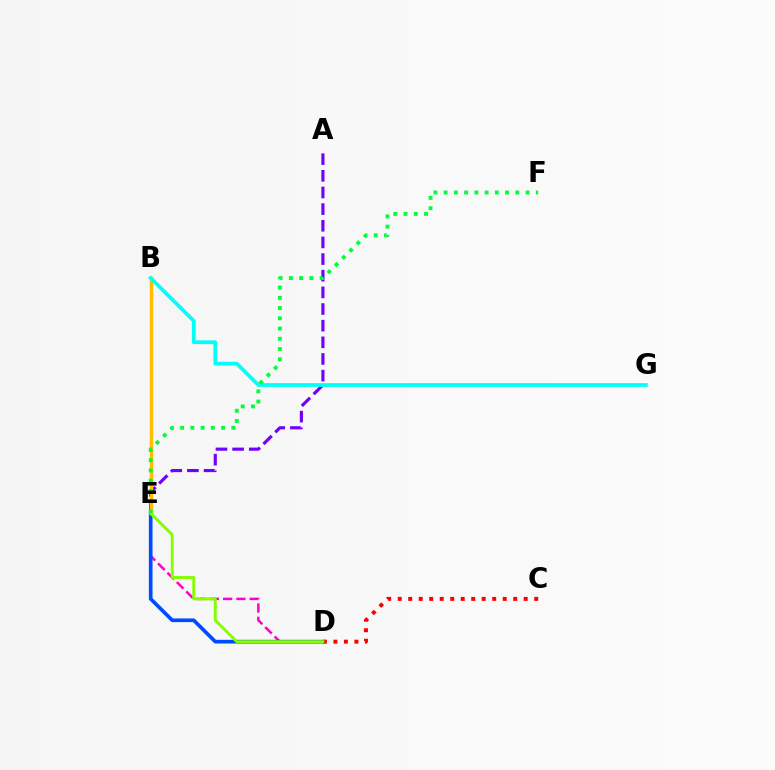{('D', 'E'): [{'color': '#ff00cf', 'line_style': 'dashed', 'thickness': 1.8}, {'color': '#004bff', 'line_style': 'solid', 'thickness': 2.65}, {'color': '#84ff00', 'line_style': 'solid', 'thickness': 2.09}], ('A', 'E'): [{'color': '#7200ff', 'line_style': 'dashed', 'thickness': 2.26}], ('C', 'D'): [{'color': '#ff0000', 'line_style': 'dotted', 'thickness': 2.85}], ('B', 'E'): [{'color': '#ffbd00', 'line_style': 'solid', 'thickness': 2.48}], ('B', 'G'): [{'color': '#00fff6', 'line_style': 'solid', 'thickness': 2.69}], ('E', 'F'): [{'color': '#00ff39', 'line_style': 'dotted', 'thickness': 2.78}]}